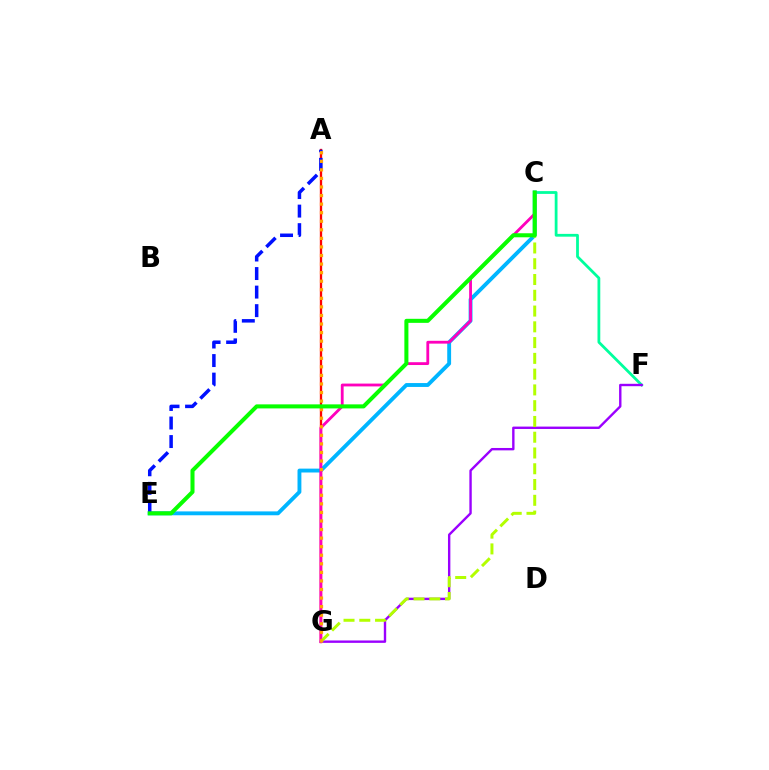{('C', 'F'): [{'color': '#00ff9d', 'line_style': 'solid', 'thickness': 2.01}], ('A', 'G'): [{'color': '#ff0000', 'line_style': 'solid', 'thickness': 1.67}, {'color': '#ffa500', 'line_style': 'dotted', 'thickness': 2.33}], ('C', 'E'): [{'color': '#00b5ff', 'line_style': 'solid', 'thickness': 2.79}, {'color': '#08ff00', 'line_style': 'solid', 'thickness': 2.91}], ('F', 'G'): [{'color': '#9b00ff', 'line_style': 'solid', 'thickness': 1.72}], ('C', 'G'): [{'color': '#ff00bd', 'line_style': 'solid', 'thickness': 2.03}, {'color': '#b3ff00', 'line_style': 'dashed', 'thickness': 2.14}], ('A', 'E'): [{'color': '#0010ff', 'line_style': 'dashed', 'thickness': 2.52}]}